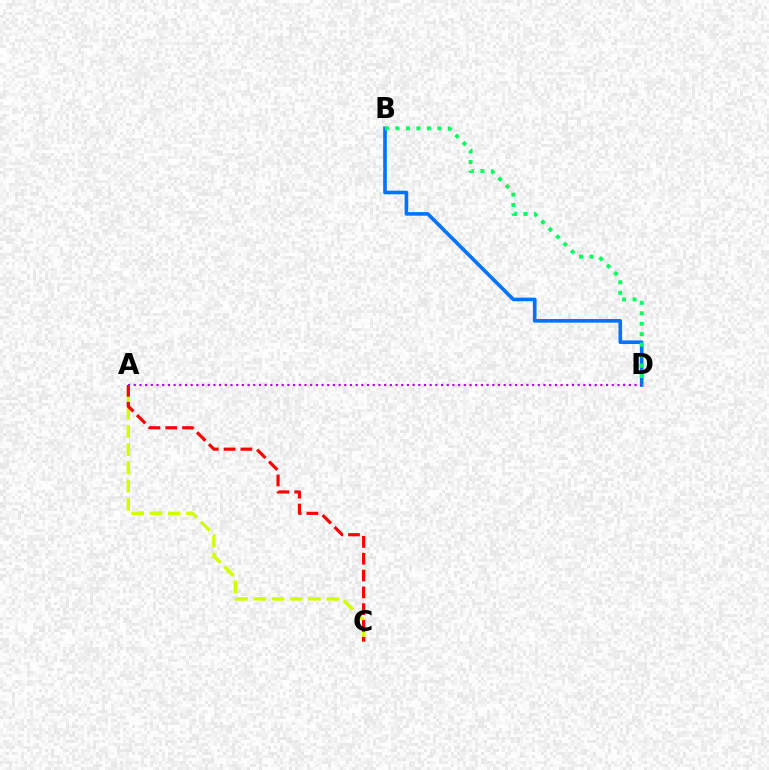{('B', 'D'): [{'color': '#0074ff', 'line_style': 'solid', 'thickness': 2.61}, {'color': '#00ff5c', 'line_style': 'dotted', 'thickness': 2.85}], ('A', 'C'): [{'color': '#d1ff00', 'line_style': 'dashed', 'thickness': 2.48}, {'color': '#ff0000', 'line_style': 'dashed', 'thickness': 2.28}], ('A', 'D'): [{'color': '#b900ff', 'line_style': 'dotted', 'thickness': 1.55}]}